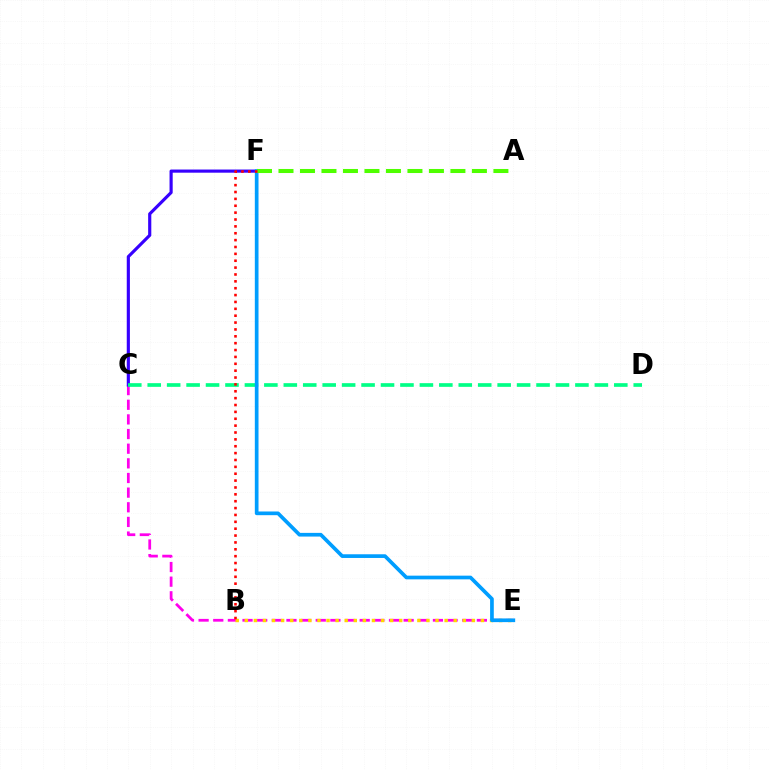{('C', 'E'): [{'color': '#ff00ed', 'line_style': 'dashed', 'thickness': 1.99}], ('B', 'E'): [{'color': '#ffd500', 'line_style': 'dotted', 'thickness': 2.47}], ('C', 'F'): [{'color': '#3700ff', 'line_style': 'solid', 'thickness': 2.27}], ('C', 'D'): [{'color': '#00ff86', 'line_style': 'dashed', 'thickness': 2.64}], ('E', 'F'): [{'color': '#009eff', 'line_style': 'solid', 'thickness': 2.66}], ('A', 'F'): [{'color': '#4fff00', 'line_style': 'dashed', 'thickness': 2.92}], ('B', 'F'): [{'color': '#ff0000', 'line_style': 'dotted', 'thickness': 1.87}]}